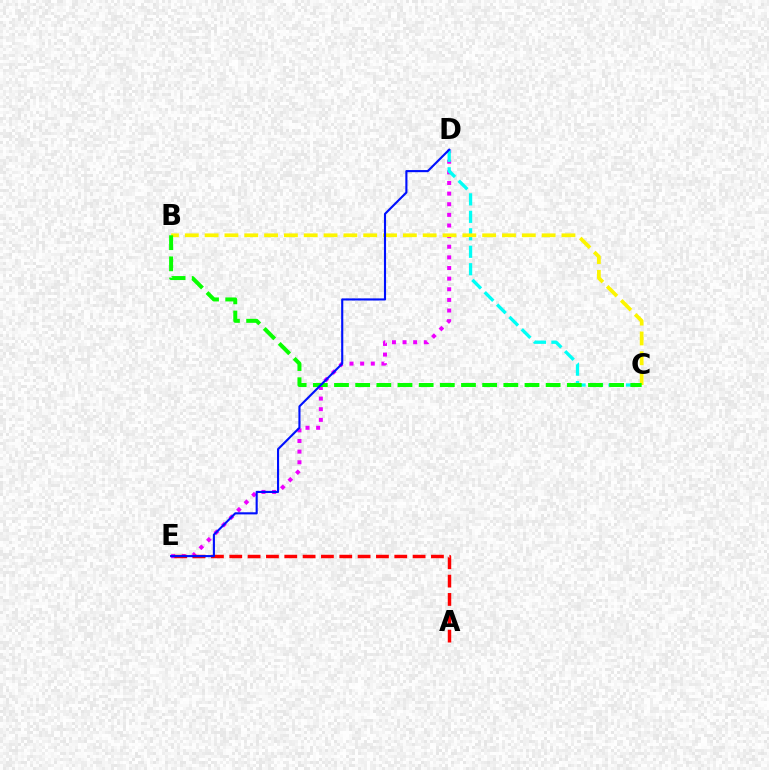{('D', 'E'): [{'color': '#ee00ff', 'line_style': 'dotted', 'thickness': 2.89}, {'color': '#0010ff', 'line_style': 'solid', 'thickness': 1.53}], ('C', 'D'): [{'color': '#00fff6', 'line_style': 'dashed', 'thickness': 2.37}], ('B', 'C'): [{'color': '#fcf500', 'line_style': 'dashed', 'thickness': 2.69}, {'color': '#08ff00', 'line_style': 'dashed', 'thickness': 2.88}], ('A', 'E'): [{'color': '#ff0000', 'line_style': 'dashed', 'thickness': 2.49}]}